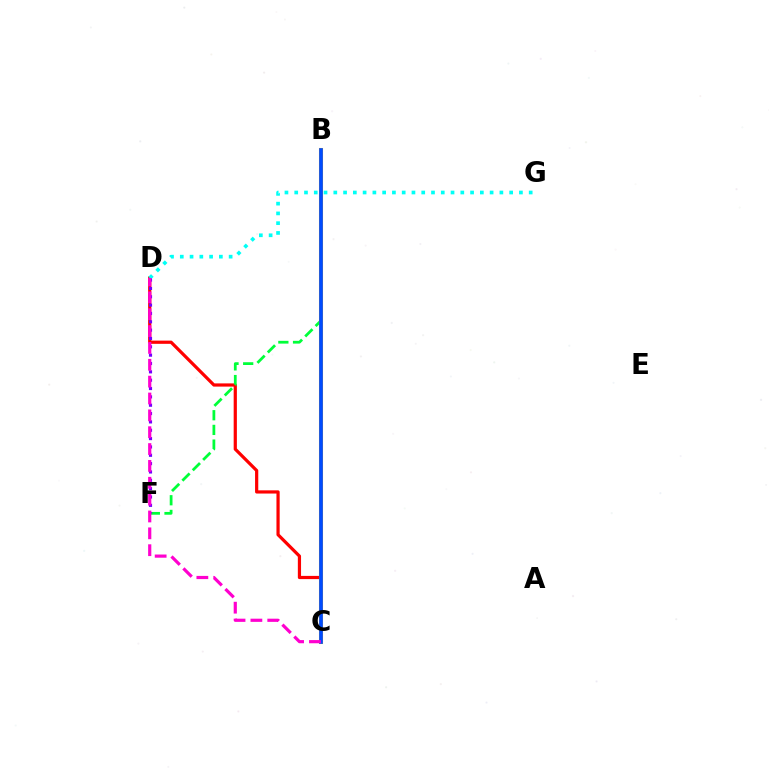{('C', 'D'): [{'color': '#ff0000', 'line_style': 'solid', 'thickness': 2.31}, {'color': '#ff00cf', 'line_style': 'dashed', 'thickness': 2.29}], ('D', 'G'): [{'color': '#00fff6', 'line_style': 'dotted', 'thickness': 2.65}], ('B', 'F'): [{'color': '#00ff39', 'line_style': 'dashed', 'thickness': 1.99}], ('B', 'C'): [{'color': '#84ff00', 'line_style': 'solid', 'thickness': 1.82}, {'color': '#ffbd00', 'line_style': 'solid', 'thickness': 2.92}, {'color': '#004bff', 'line_style': 'solid', 'thickness': 2.65}], ('D', 'F'): [{'color': '#7200ff', 'line_style': 'dotted', 'thickness': 2.27}]}